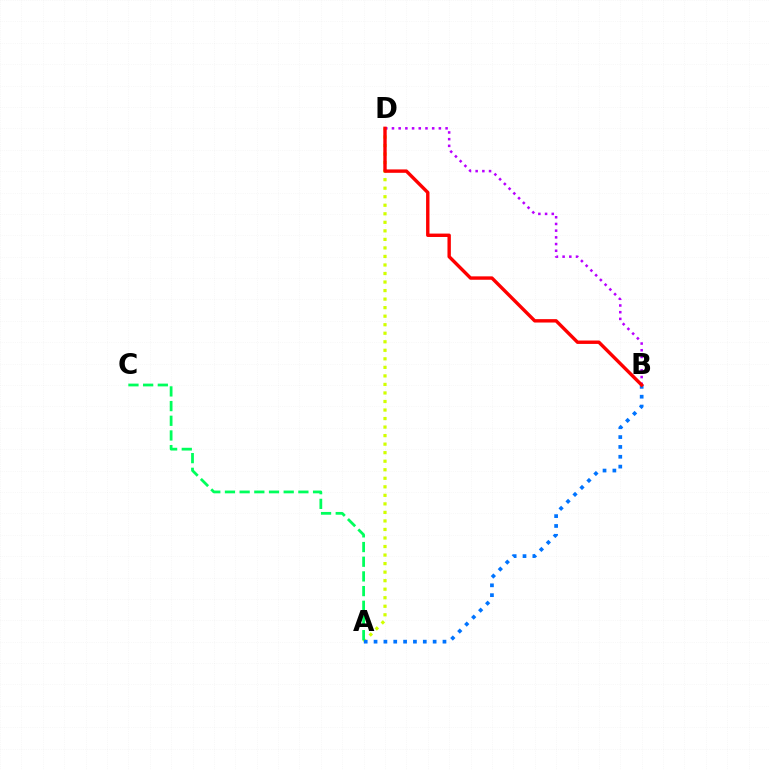{('A', 'D'): [{'color': '#d1ff00', 'line_style': 'dotted', 'thickness': 2.32}], ('B', 'D'): [{'color': '#b900ff', 'line_style': 'dotted', 'thickness': 1.82}, {'color': '#ff0000', 'line_style': 'solid', 'thickness': 2.45}], ('A', 'C'): [{'color': '#00ff5c', 'line_style': 'dashed', 'thickness': 2.0}], ('A', 'B'): [{'color': '#0074ff', 'line_style': 'dotted', 'thickness': 2.68}]}